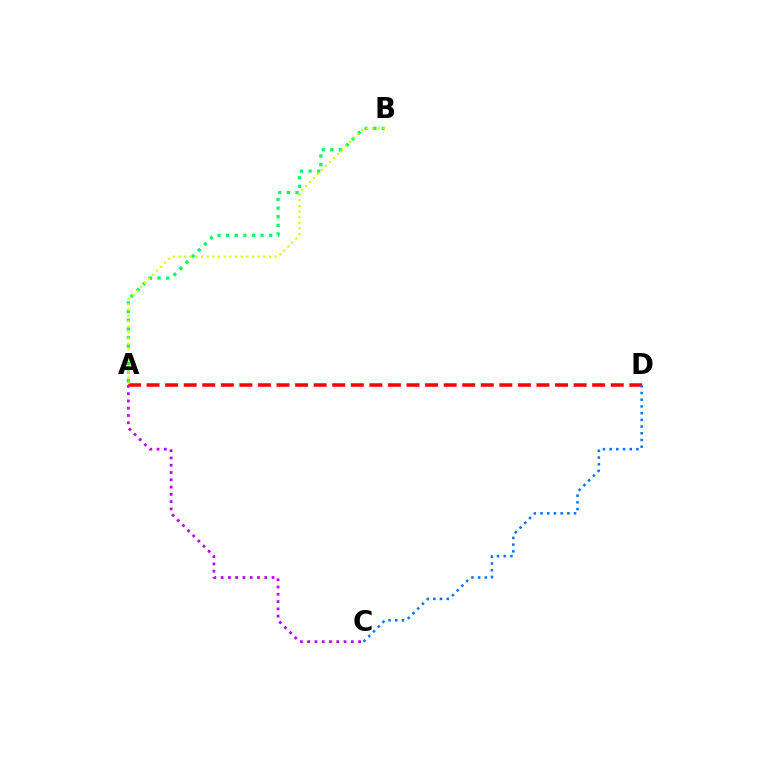{('A', 'B'): [{'color': '#00ff5c', 'line_style': 'dotted', 'thickness': 2.34}, {'color': '#d1ff00', 'line_style': 'dotted', 'thickness': 1.54}], ('A', 'D'): [{'color': '#ff0000', 'line_style': 'dashed', 'thickness': 2.52}], ('C', 'D'): [{'color': '#0074ff', 'line_style': 'dotted', 'thickness': 1.82}], ('A', 'C'): [{'color': '#b900ff', 'line_style': 'dotted', 'thickness': 1.98}]}